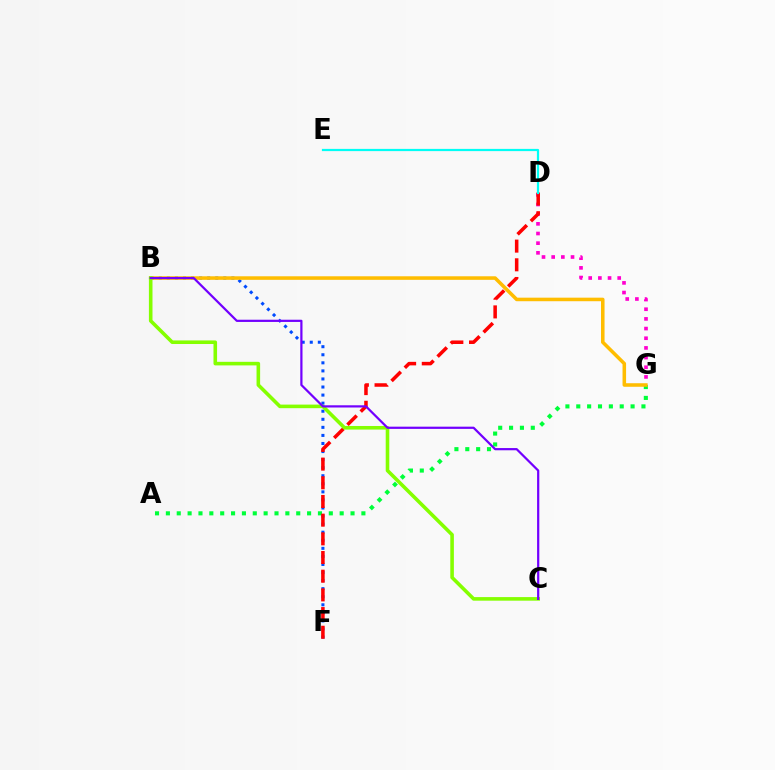{('A', 'G'): [{'color': '#00ff39', 'line_style': 'dotted', 'thickness': 2.95}], ('B', 'F'): [{'color': '#004bff', 'line_style': 'dotted', 'thickness': 2.19}], ('D', 'G'): [{'color': '#ff00cf', 'line_style': 'dotted', 'thickness': 2.63}], ('D', 'F'): [{'color': '#ff0000', 'line_style': 'dashed', 'thickness': 2.54}], ('B', 'G'): [{'color': '#ffbd00', 'line_style': 'solid', 'thickness': 2.55}], ('B', 'C'): [{'color': '#84ff00', 'line_style': 'solid', 'thickness': 2.58}, {'color': '#7200ff', 'line_style': 'solid', 'thickness': 1.6}], ('D', 'E'): [{'color': '#00fff6', 'line_style': 'solid', 'thickness': 1.6}]}